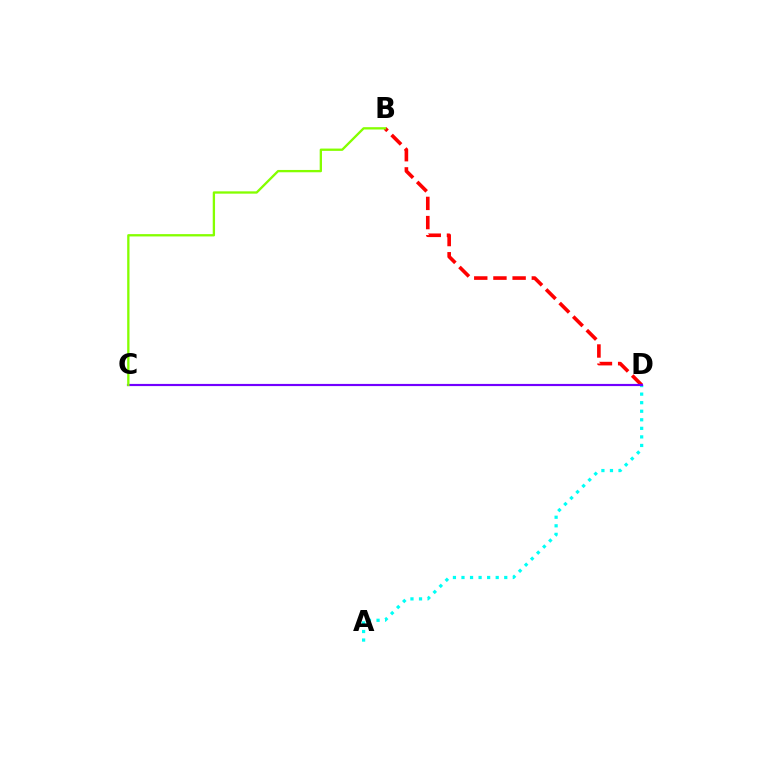{('B', 'D'): [{'color': '#ff0000', 'line_style': 'dashed', 'thickness': 2.61}], ('A', 'D'): [{'color': '#00fff6', 'line_style': 'dotted', 'thickness': 2.32}], ('C', 'D'): [{'color': '#7200ff', 'line_style': 'solid', 'thickness': 1.57}], ('B', 'C'): [{'color': '#84ff00', 'line_style': 'solid', 'thickness': 1.67}]}